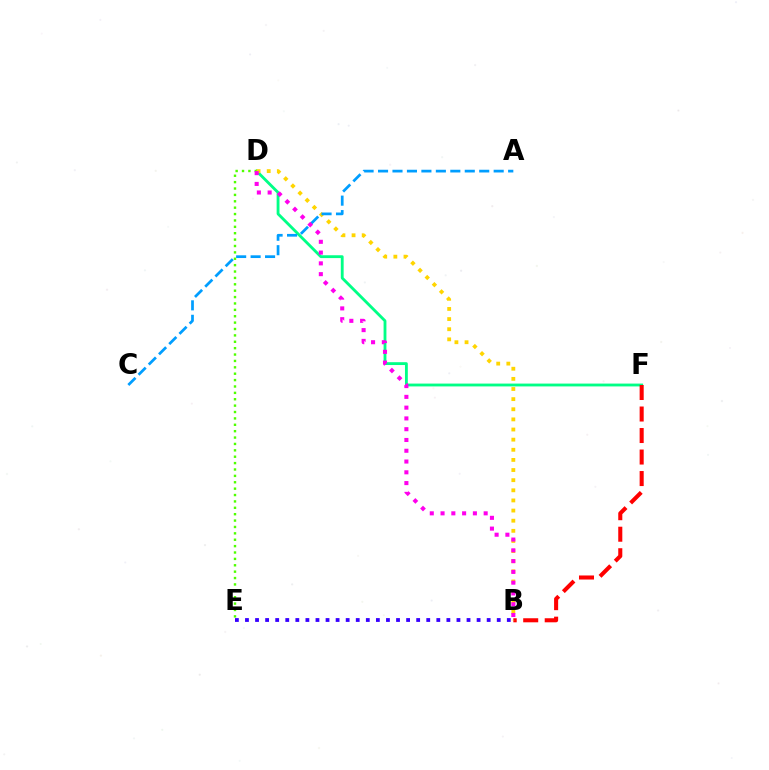{('B', 'E'): [{'color': '#3700ff', 'line_style': 'dotted', 'thickness': 2.74}], ('D', 'F'): [{'color': '#00ff86', 'line_style': 'solid', 'thickness': 2.04}], ('B', 'F'): [{'color': '#ff0000', 'line_style': 'dashed', 'thickness': 2.92}], ('D', 'E'): [{'color': '#4fff00', 'line_style': 'dotted', 'thickness': 1.73}], ('B', 'D'): [{'color': '#ffd500', 'line_style': 'dotted', 'thickness': 2.75}, {'color': '#ff00ed', 'line_style': 'dotted', 'thickness': 2.93}], ('A', 'C'): [{'color': '#009eff', 'line_style': 'dashed', 'thickness': 1.96}]}